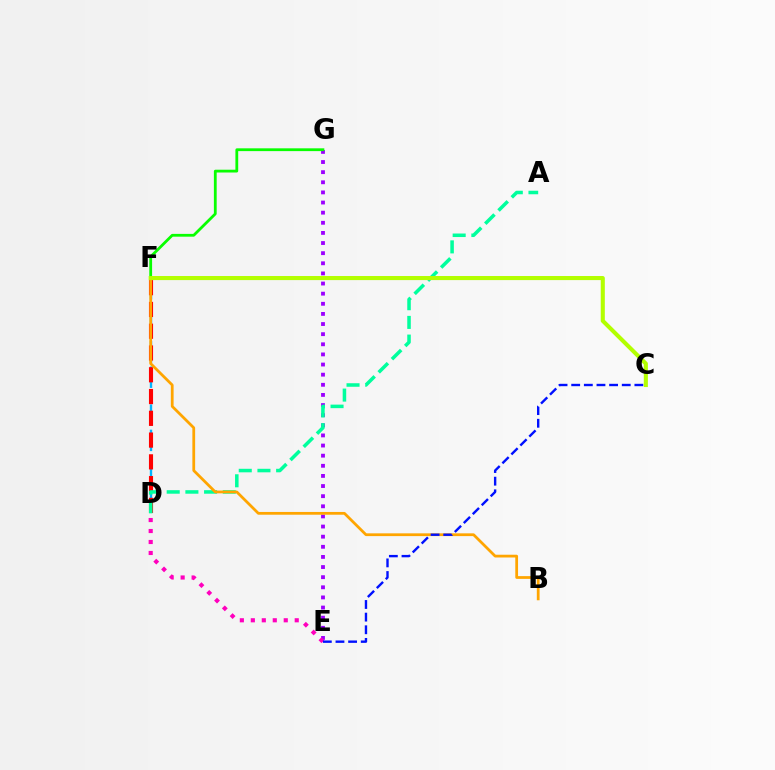{('D', 'F'): [{'color': '#00b5ff', 'line_style': 'dashed', 'thickness': 1.72}, {'color': '#ff0000', 'line_style': 'dashed', 'thickness': 2.96}], ('E', 'G'): [{'color': '#9b00ff', 'line_style': 'dotted', 'thickness': 2.75}], ('A', 'D'): [{'color': '#00ff9d', 'line_style': 'dashed', 'thickness': 2.54}], ('D', 'E'): [{'color': '#ff00bd', 'line_style': 'dotted', 'thickness': 2.98}], ('B', 'F'): [{'color': '#ffa500', 'line_style': 'solid', 'thickness': 1.99}], ('F', 'G'): [{'color': '#08ff00', 'line_style': 'solid', 'thickness': 2.01}], ('C', 'E'): [{'color': '#0010ff', 'line_style': 'dashed', 'thickness': 1.72}], ('C', 'F'): [{'color': '#b3ff00', 'line_style': 'solid', 'thickness': 2.94}]}